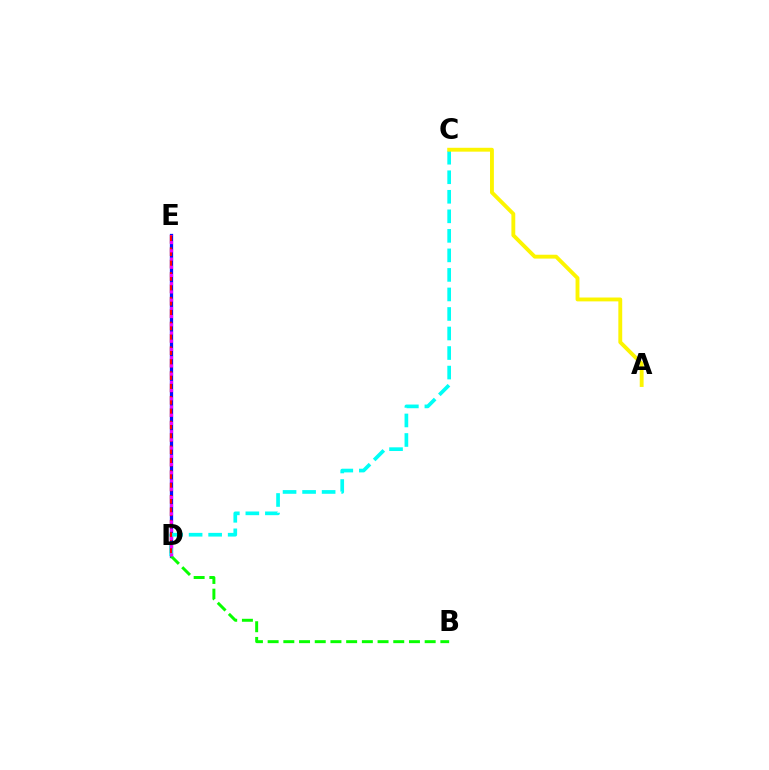{('D', 'E'): [{'color': '#0010ff', 'line_style': 'solid', 'thickness': 2.36}, {'color': '#ff0000', 'line_style': 'dashed', 'thickness': 1.68}, {'color': '#ee00ff', 'line_style': 'dotted', 'thickness': 2.23}], ('C', 'D'): [{'color': '#00fff6', 'line_style': 'dashed', 'thickness': 2.65}], ('A', 'C'): [{'color': '#fcf500', 'line_style': 'solid', 'thickness': 2.78}], ('B', 'D'): [{'color': '#08ff00', 'line_style': 'dashed', 'thickness': 2.13}]}